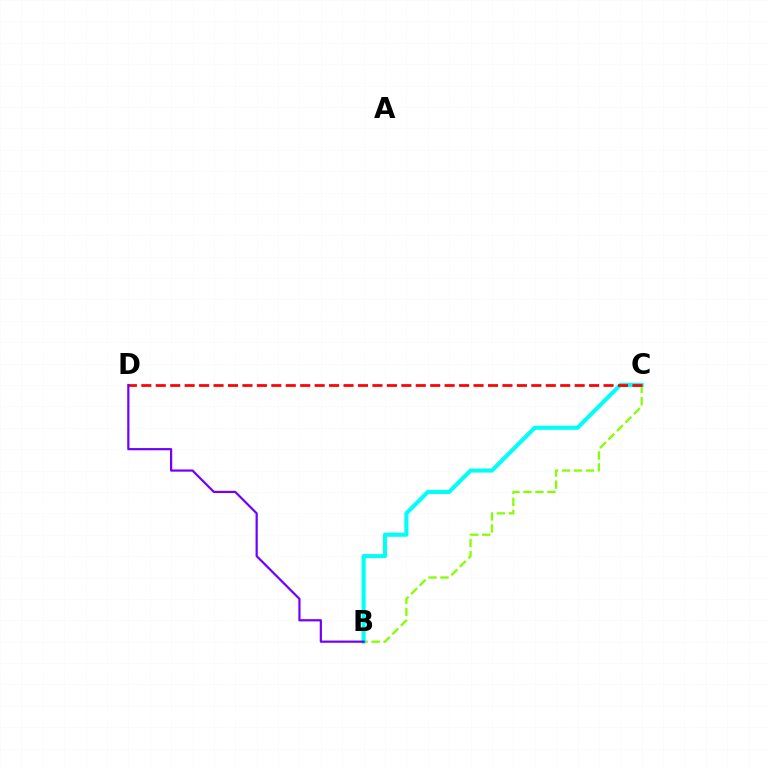{('B', 'C'): [{'color': '#84ff00', 'line_style': 'dashed', 'thickness': 1.63}, {'color': '#00fff6', 'line_style': 'solid', 'thickness': 2.95}], ('C', 'D'): [{'color': '#ff0000', 'line_style': 'dashed', 'thickness': 1.96}], ('B', 'D'): [{'color': '#7200ff', 'line_style': 'solid', 'thickness': 1.59}]}